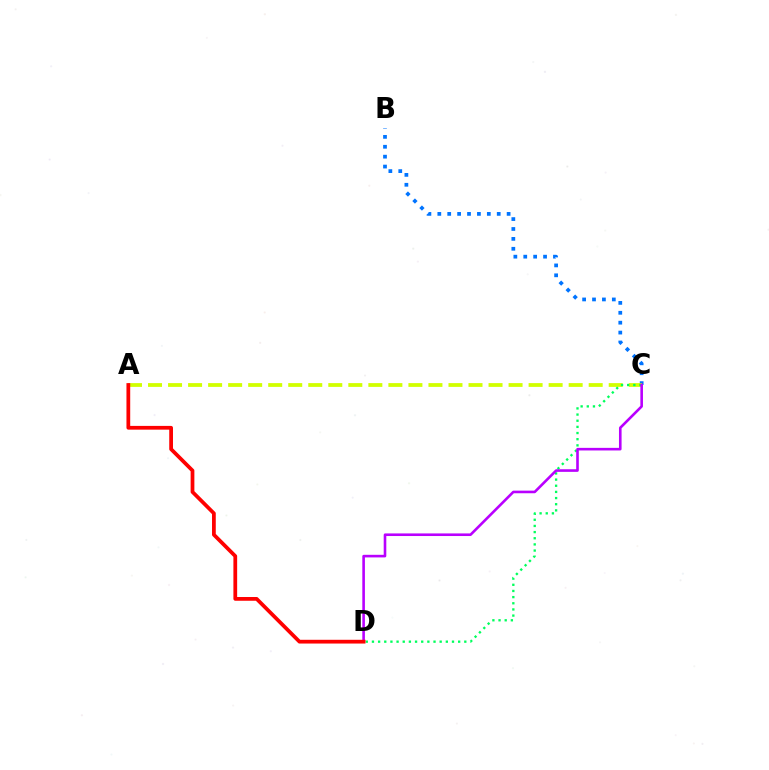{('B', 'C'): [{'color': '#0074ff', 'line_style': 'dotted', 'thickness': 2.69}], ('A', 'C'): [{'color': '#d1ff00', 'line_style': 'dashed', 'thickness': 2.72}], ('C', 'D'): [{'color': '#00ff5c', 'line_style': 'dotted', 'thickness': 1.67}, {'color': '#b900ff', 'line_style': 'solid', 'thickness': 1.88}], ('A', 'D'): [{'color': '#ff0000', 'line_style': 'solid', 'thickness': 2.7}]}